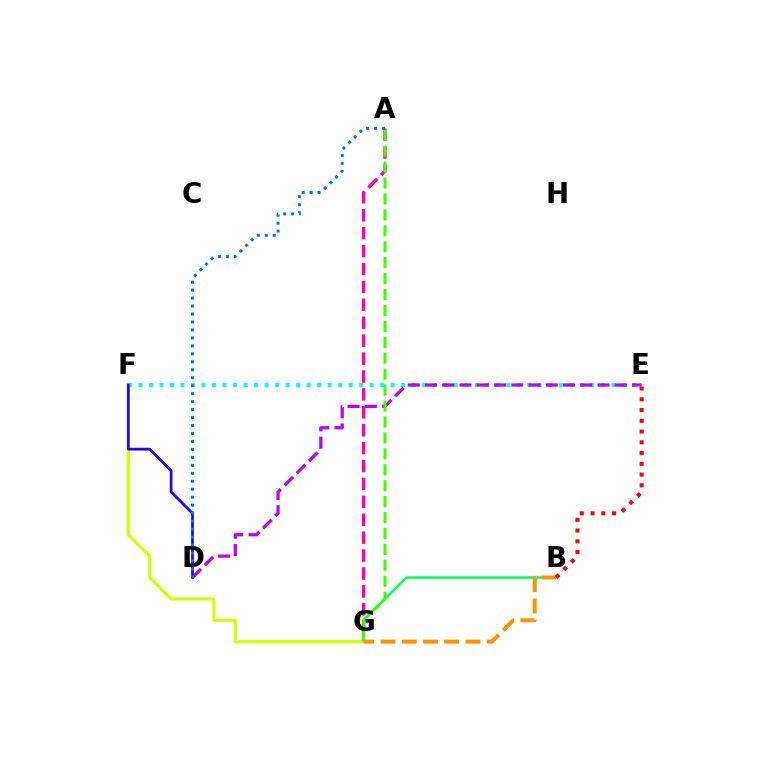{('E', 'F'): [{'color': '#00fff6', 'line_style': 'dotted', 'thickness': 2.85}], ('A', 'G'): [{'color': '#ff00ac', 'line_style': 'dashed', 'thickness': 2.43}, {'color': '#3dff00', 'line_style': 'dashed', 'thickness': 2.16}], ('B', 'G'): [{'color': '#00ff5c', 'line_style': 'solid', 'thickness': 1.77}, {'color': '#ff9400', 'line_style': 'dashed', 'thickness': 2.88}], ('D', 'E'): [{'color': '#b900ff', 'line_style': 'dashed', 'thickness': 2.34}], ('F', 'G'): [{'color': '#d1ff00', 'line_style': 'solid', 'thickness': 2.24}], ('D', 'F'): [{'color': '#2500ff', 'line_style': 'solid', 'thickness': 1.99}], ('A', 'D'): [{'color': '#0074ff', 'line_style': 'dotted', 'thickness': 2.16}], ('B', 'E'): [{'color': '#ff0000', 'line_style': 'dotted', 'thickness': 2.92}]}